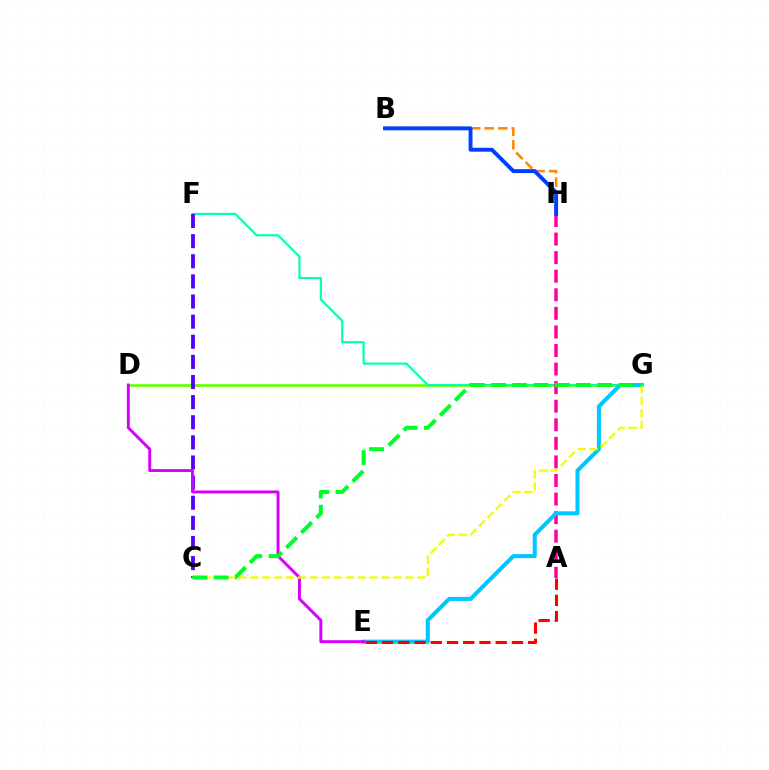{('D', 'G'): [{'color': '#66ff00', 'line_style': 'solid', 'thickness': 1.93}], ('B', 'H'): [{'color': '#ff8800', 'line_style': 'dashed', 'thickness': 1.84}, {'color': '#003fff', 'line_style': 'solid', 'thickness': 2.82}], ('F', 'G'): [{'color': '#00ffaf', 'line_style': 'solid', 'thickness': 1.54}], ('A', 'H'): [{'color': '#ff00a0', 'line_style': 'dashed', 'thickness': 2.52}], ('E', 'G'): [{'color': '#00c7ff', 'line_style': 'solid', 'thickness': 2.92}], ('A', 'E'): [{'color': '#ff0000', 'line_style': 'dashed', 'thickness': 2.21}], ('C', 'F'): [{'color': '#4f00ff', 'line_style': 'dashed', 'thickness': 2.73}], ('D', 'E'): [{'color': '#d600ff', 'line_style': 'solid', 'thickness': 2.12}], ('C', 'G'): [{'color': '#eeff00', 'line_style': 'dashed', 'thickness': 1.62}, {'color': '#00ff27', 'line_style': 'dashed', 'thickness': 2.88}]}